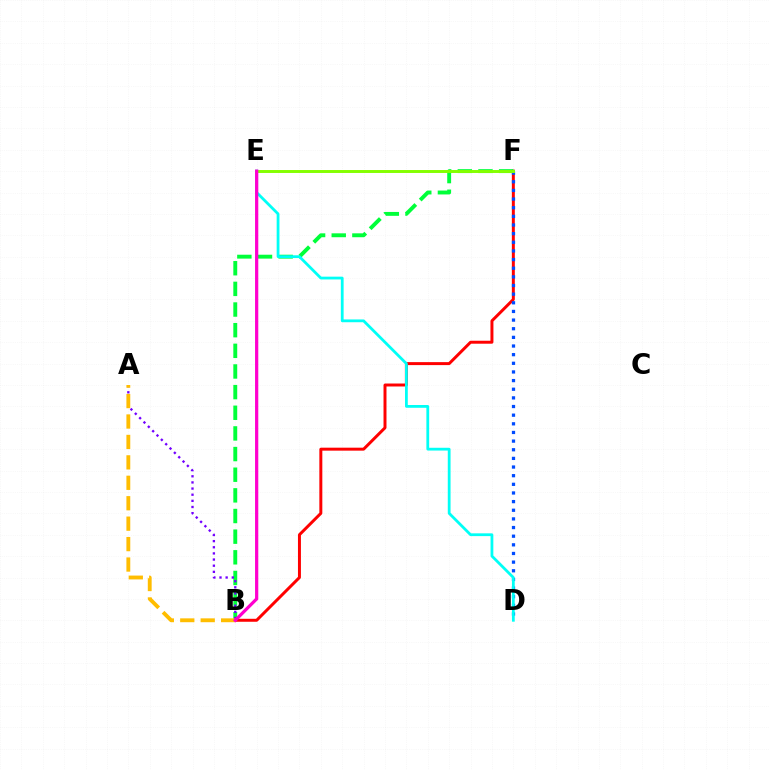{('B', 'F'): [{'color': '#ff0000', 'line_style': 'solid', 'thickness': 2.14}, {'color': '#00ff39', 'line_style': 'dashed', 'thickness': 2.81}], ('D', 'F'): [{'color': '#004bff', 'line_style': 'dotted', 'thickness': 2.35}], ('E', 'F'): [{'color': '#84ff00', 'line_style': 'solid', 'thickness': 2.11}], ('D', 'E'): [{'color': '#00fff6', 'line_style': 'solid', 'thickness': 2.0}], ('A', 'B'): [{'color': '#7200ff', 'line_style': 'dotted', 'thickness': 1.67}, {'color': '#ffbd00', 'line_style': 'dashed', 'thickness': 2.78}], ('B', 'E'): [{'color': '#ff00cf', 'line_style': 'solid', 'thickness': 2.33}]}